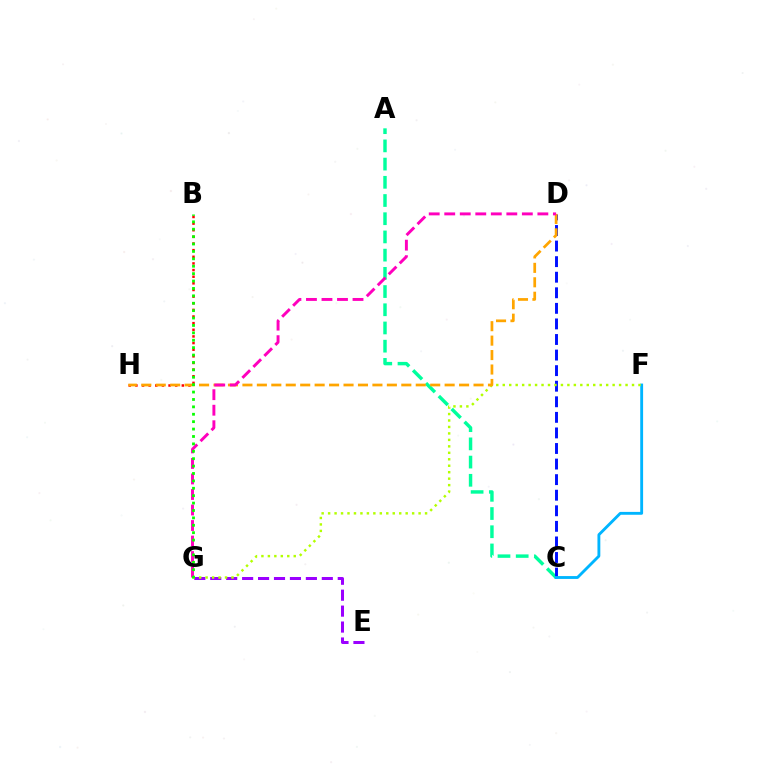{('A', 'C'): [{'color': '#00ff9d', 'line_style': 'dashed', 'thickness': 2.47}], ('C', 'D'): [{'color': '#0010ff', 'line_style': 'dashed', 'thickness': 2.12}], ('C', 'F'): [{'color': '#00b5ff', 'line_style': 'solid', 'thickness': 2.06}], ('B', 'H'): [{'color': '#ff0000', 'line_style': 'dotted', 'thickness': 1.8}], ('E', 'G'): [{'color': '#9b00ff', 'line_style': 'dashed', 'thickness': 2.17}], ('F', 'G'): [{'color': '#b3ff00', 'line_style': 'dotted', 'thickness': 1.76}], ('D', 'H'): [{'color': '#ffa500', 'line_style': 'dashed', 'thickness': 1.96}], ('D', 'G'): [{'color': '#ff00bd', 'line_style': 'dashed', 'thickness': 2.11}], ('B', 'G'): [{'color': '#08ff00', 'line_style': 'dotted', 'thickness': 2.01}]}